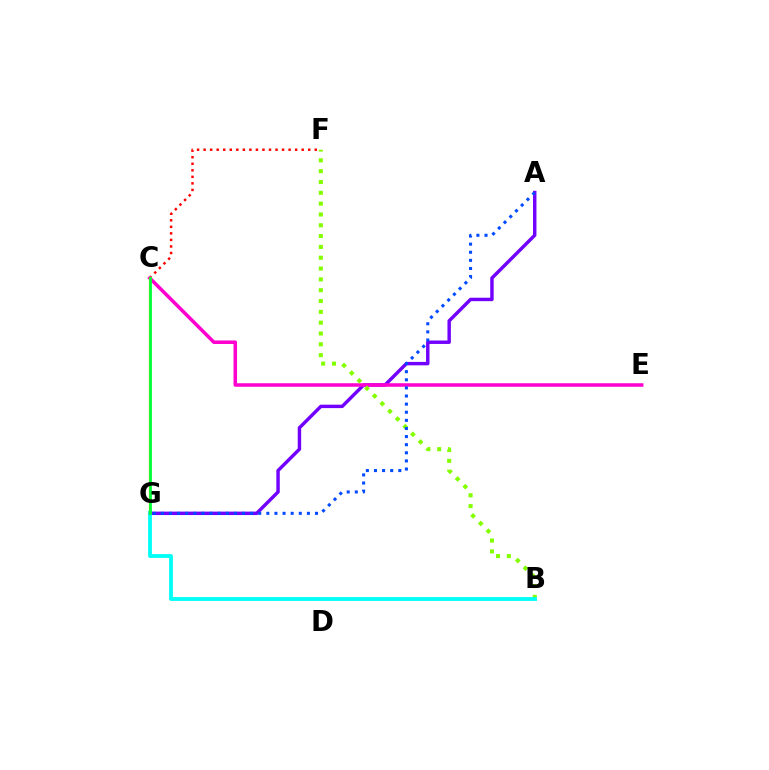{('C', 'F'): [{'color': '#ff0000', 'line_style': 'dotted', 'thickness': 1.78}], ('A', 'G'): [{'color': '#7200ff', 'line_style': 'solid', 'thickness': 2.47}, {'color': '#004bff', 'line_style': 'dotted', 'thickness': 2.2}], ('C', 'E'): [{'color': '#ff00cf', 'line_style': 'solid', 'thickness': 2.54}], ('B', 'F'): [{'color': '#84ff00', 'line_style': 'dotted', 'thickness': 2.94}], ('B', 'G'): [{'color': '#00fff6', 'line_style': 'solid', 'thickness': 2.76}], ('C', 'G'): [{'color': '#ffbd00', 'line_style': 'solid', 'thickness': 1.62}, {'color': '#00ff39', 'line_style': 'solid', 'thickness': 2.0}]}